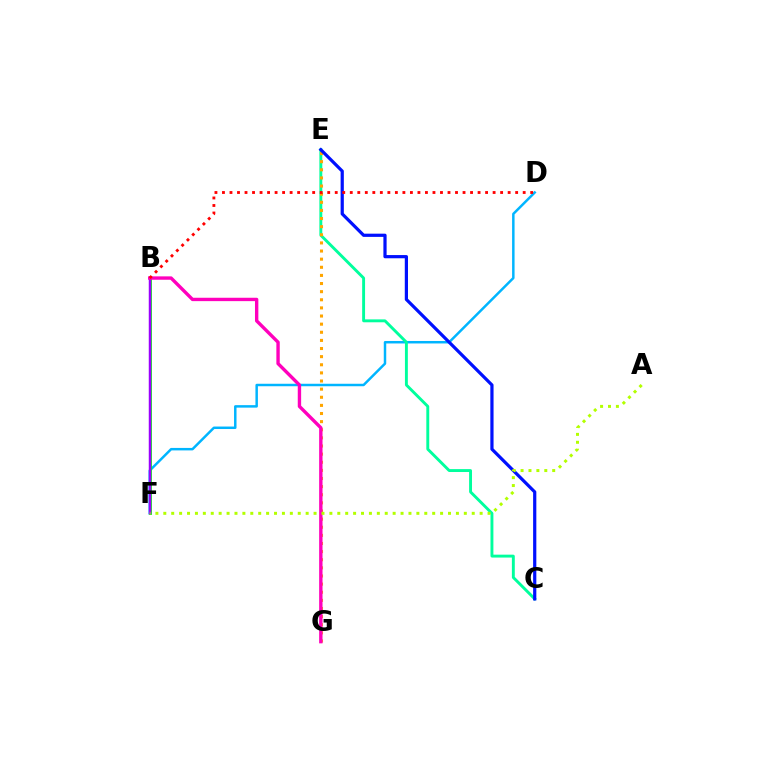{('D', 'F'): [{'color': '#00b5ff', 'line_style': 'solid', 'thickness': 1.78}], ('C', 'E'): [{'color': '#00ff9d', 'line_style': 'solid', 'thickness': 2.09}, {'color': '#0010ff', 'line_style': 'solid', 'thickness': 2.31}], ('B', 'F'): [{'color': '#08ff00', 'line_style': 'solid', 'thickness': 2.02}, {'color': '#9b00ff', 'line_style': 'solid', 'thickness': 1.79}], ('E', 'G'): [{'color': '#ffa500', 'line_style': 'dotted', 'thickness': 2.21}], ('B', 'G'): [{'color': '#ff00bd', 'line_style': 'solid', 'thickness': 2.43}], ('A', 'F'): [{'color': '#b3ff00', 'line_style': 'dotted', 'thickness': 2.15}], ('B', 'D'): [{'color': '#ff0000', 'line_style': 'dotted', 'thickness': 2.04}]}